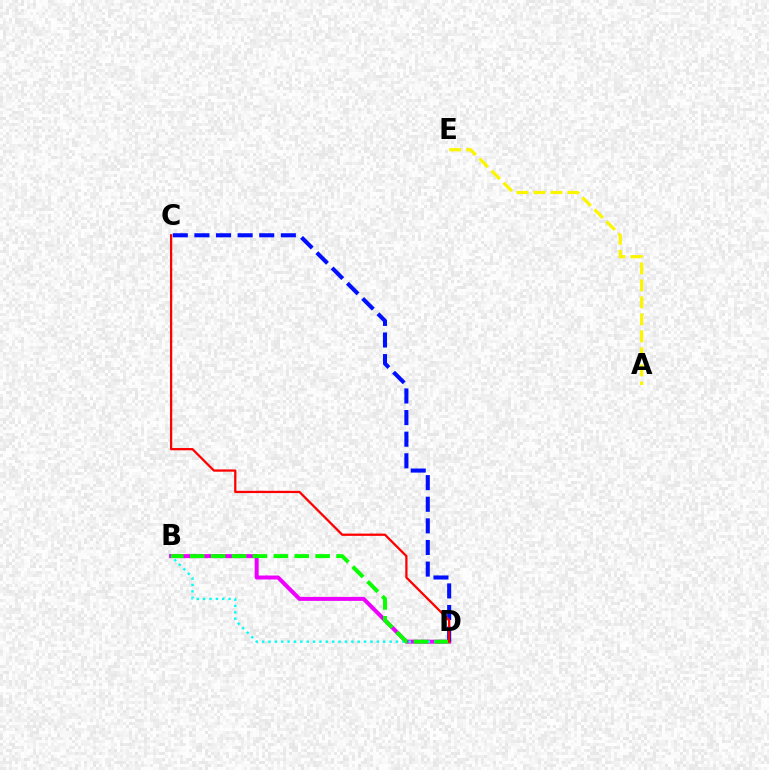{('B', 'D'): [{'color': '#ee00ff', 'line_style': 'solid', 'thickness': 2.87}, {'color': '#00fff6', 'line_style': 'dotted', 'thickness': 1.73}, {'color': '#08ff00', 'line_style': 'dashed', 'thickness': 2.84}], ('C', 'D'): [{'color': '#0010ff', 'line_style': 'dashed', 'thickness': 2.94}, {'color': '#ff0000', 'line_style': 'solid', 'thickness': 1.63}], ('A', 'E'): [{'color': '#fcf500', 'line_style': 'dashed', 'thickness': 2.31}]}